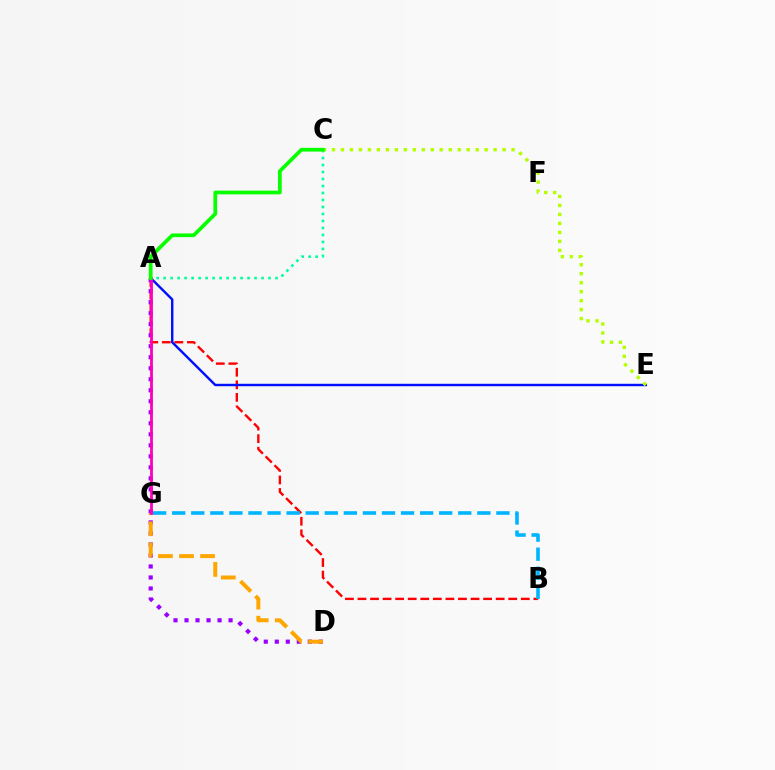{('A', 'C'): [{'color': '#00ff9d', 'line_style': 'dotted', 'thickness': 1.9}, {'color': '#08ff00', 'line_style': 'solid', 'thickness': 2.68}], ('A', 'B'): [{'color': '#ff0000', 'line_style': 'dashed', 'thickness': 1.71}], ('A', 'D'): [{'color': '#9b00ff', 'line_style': 'dotted', 'thickness': 2.99}], ('A', 'E'): [{'color': '#0010ff', 'line_style': 'solid', 'thickness': 1.74}], ('D', 'G'): [{'color': '#ffa500', 'line_style': 'dashed', 'thickness': 2.86}], ('A', 'G'): [{'color': '#ff00bd', 'line_style': 'solid', 'thickness': 2.02}], ('C', 'E'): [{'color': '#b3ff00', 'line_style': 'dotted', 'thickness': 2.44}], ('B', 'G'): [{'color': '#00b5ff', 'line_style': 'dashed', 'thickness': 2.59}]}